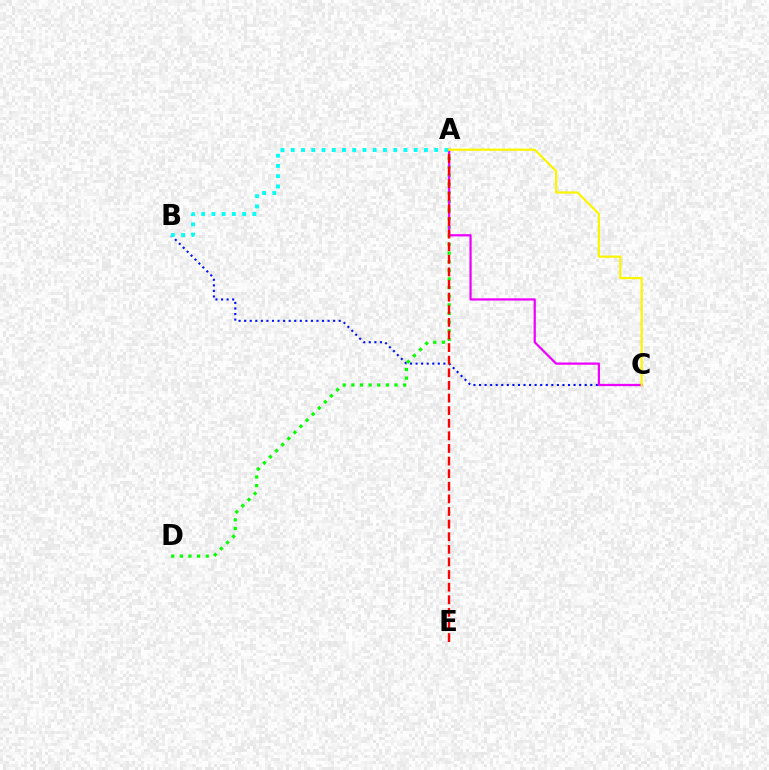{('B', 'C'): [{'color': '#0010ff', 'line_style': 'dotted', 'thickness': 1.51}], ('A', 'D'): [{'color': '#08ff00', 'line_style': 'dotted', 'thickness': 2.34}], ('A', 'C'): [{'color': '#ee00ff', 'line_style': 'solid', 'thickness': 1.61}, {'color': '#fcf500', 'line_style': 'solid', 'thickness': 1.59}], ('A', 'B'): [{'color': '#00fff6', 'line_style': 'dotted', 'thickness': 2.78}], ('A', 'E'): [{'color': '#ff0000', 'line_style': 'dashed', 'thickness': 1.71}]}